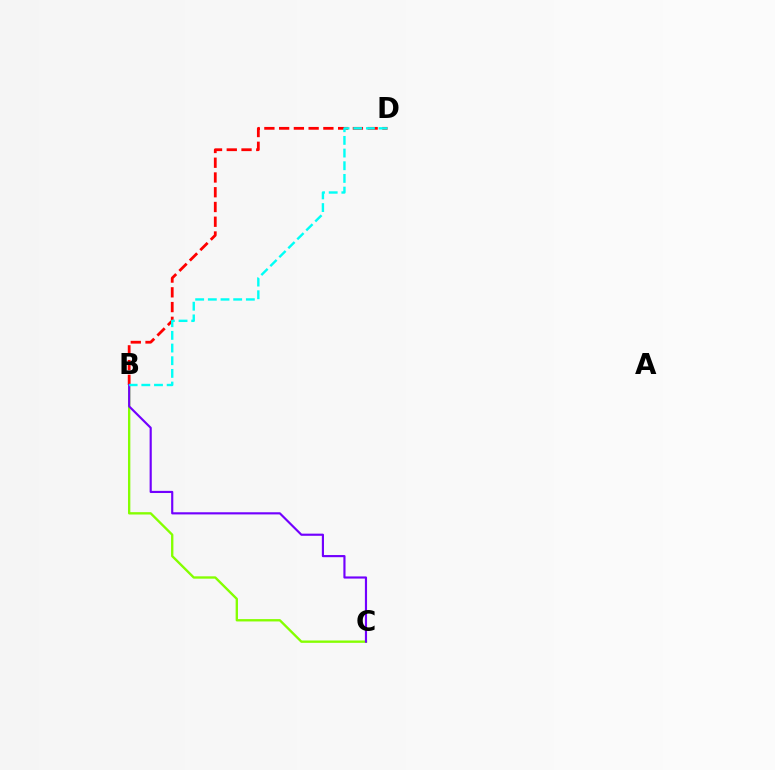{('B', 'C'): [{'color': '#84ff00', 'line_style': 'solid', 'thickness': 1.69}, {'color': '#7200ff', 'line_style': 'solid', 'thickness': 1.55}], ('B', 'D'): [{'color': '#ff0000', 'line_style': 'dashed', 'thickness': 2.0}, {'color': '#00fff6', 'line_style': 'dashed', 'thickness': 1.72}]}